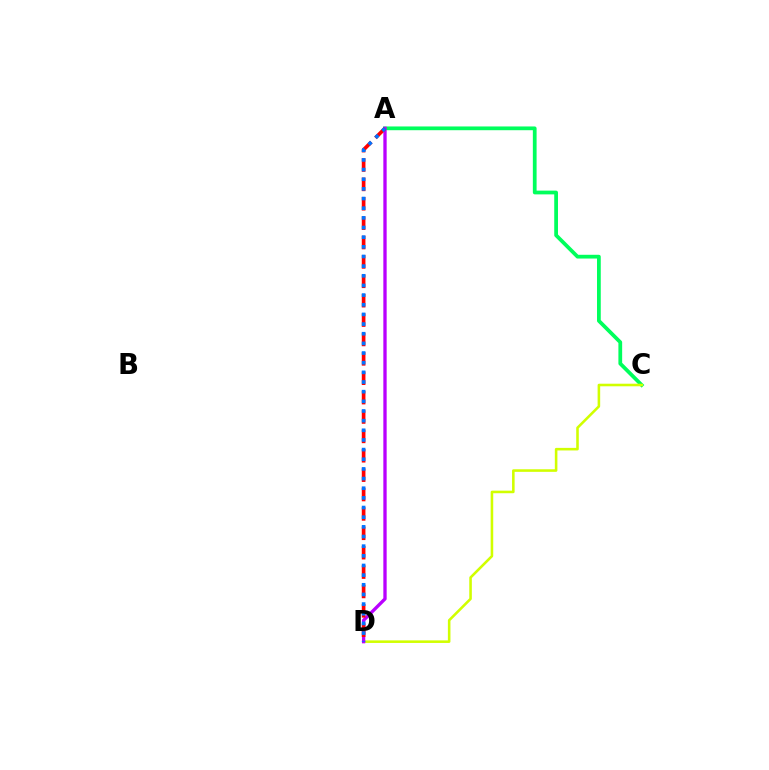{('A', 'C'): [{'color': '#00ff5c', 'line_style': 'solid', 'thickness': 2.7}], ('C', 'D'): [{'color': '#d1ff00', 'line_style': 'solid', 'thickness': 1.85}], ('A', 'D'): [{'color': '#b900ff', 'line_style': 'solid', 'thickness': 2.39}, {'color': '#ff0000', 'line_style': 'dashed', 'thickness': 2.63}, {'color': '#0074ff', 'line_style': 'dotted', 'thickness': 2.62}]}